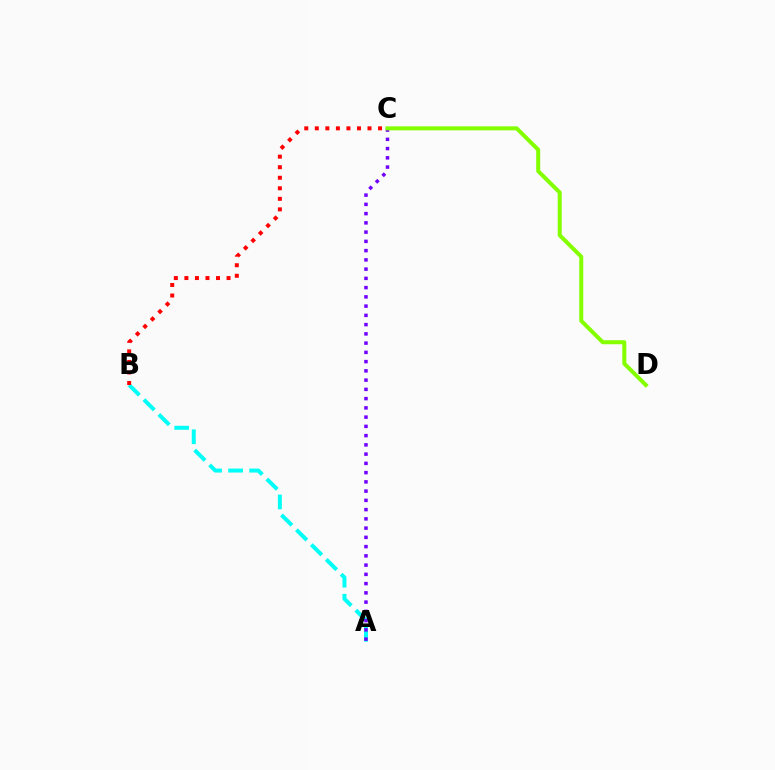{('A', 'B'): [{'color': '#00fff6', 'line_style': 'dashed', 'thickness': 2.86}], ('A', 'C'): [{'color': '#7200ff', 'line_style': 'dotted', 'thickness': 2.51}], ('C', 'D'): [{'color': '#84ff00', 'line_style': 'solid', 'thickness': 2.89}], ('B', 'C'): [{'color': '#ff0000', 'line_style': 'dotted', 'thickness': 2.86}]}